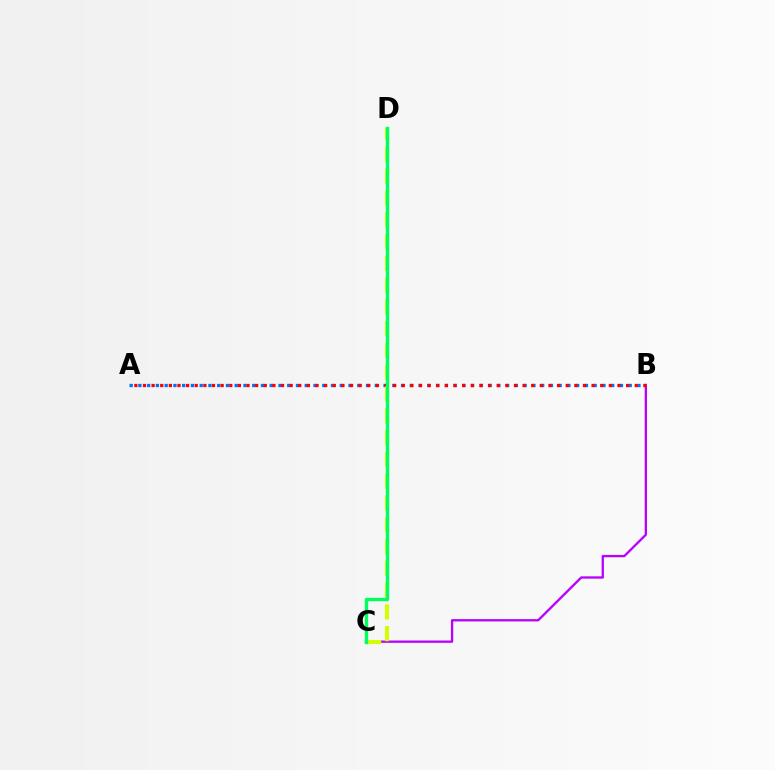{('B', 'C'): [{'color': '#b900ff', 'line_style': 'solid', 'thickness': 1.67}], ('A', 'B'): [{'color': '#0074ff', 'line_style': 'dotted', 'thickness': 2.38}, {'color': '#ff0000', 'line_style': 'dotted', 'thickness': 2.34}], ('C', 'D'): [{'color': '#d1ff00', 'line_style': 'dashed', 'thickness': 2.96}, {'color': '#00ff5c', 'line_style': 'solid', 'thickness': 2.43}]}